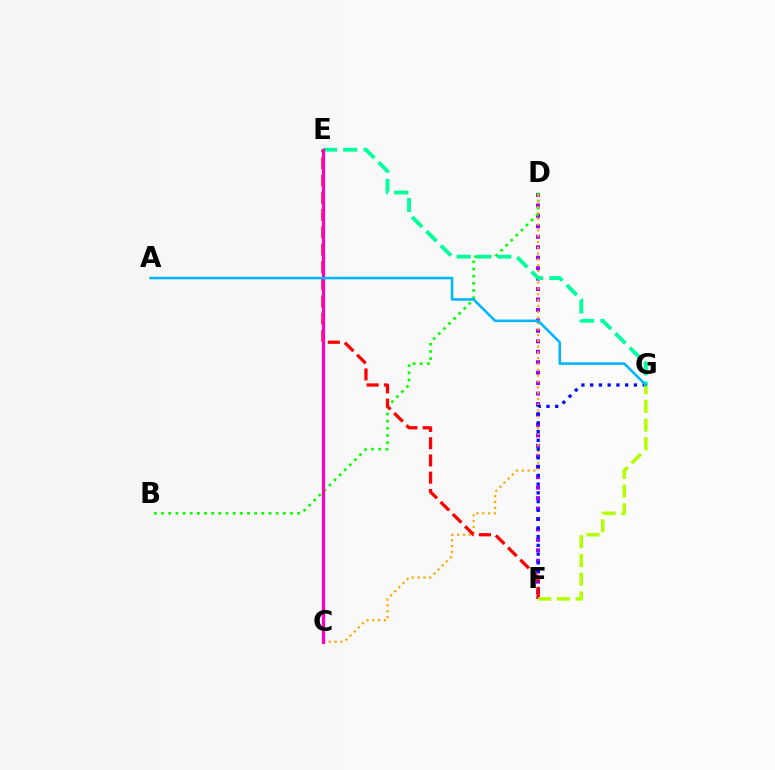{('D', 'F'): [{'color': '#9b00ff', 'line_style': 'dotted', 'thickness': 2.84}], ('B', 'D'): [{'color': '#08ff00', 'line_style': 'dotted', 'thickness': 1.95}], ('C', 'D'): [{'color': '#ffa500', 'line_style': 'dotted', 'thickness': 1.58}], ('F', 'G'): [{'color': '#0010ff', 'line_style': 'dotted', 'thickness': 2.38}, {'color': '#b3ff00', 'line_style': 'dashed', 'thickness': 2.55}], ('E', 'G'): [{'color': '#00ff9d', 'line_style': 'dashed', 'thickness': 2.76}], ('E', 'F'): [{'color': '#ff0000', 'line_style': 'dashed', 'thickness': 2.34}], ('C', 'E'): [{'color': '#ff00bd', 'line_style': 'solid', 'thickness': 2.31}], ('A', 'G'): [{'color': '#00b5ff', 'line_style': 'solid', 'thickness': 1.84}]}